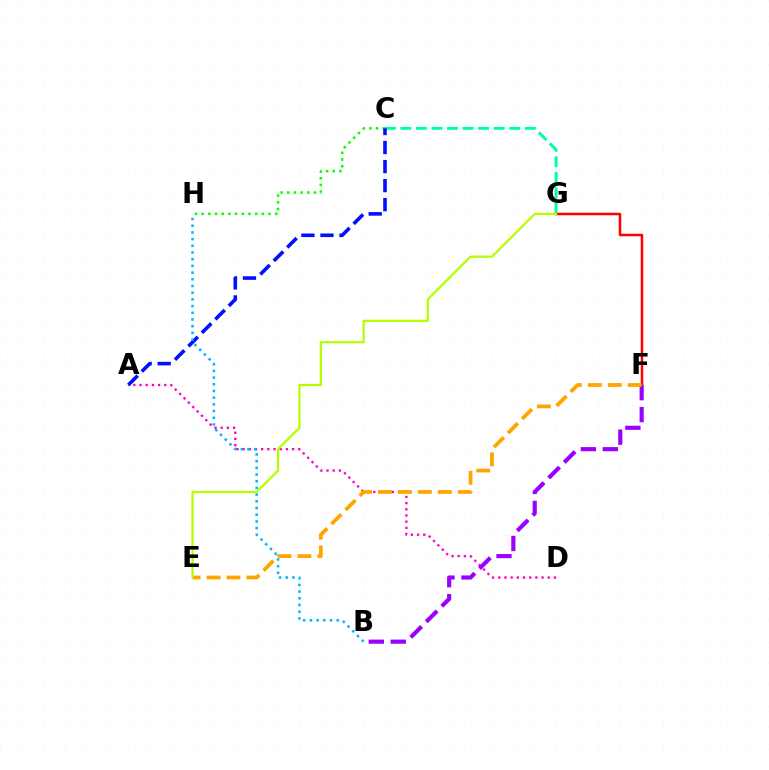{('C', 'H'): [{'color': '#08ff00', 'line_style': 'dotted', 'thickness': 1.82}], ('A', 'D'): [{'color': '#ff00bd', 'line_style': 'dotted', 'thickness': 1.68}], ('C', 'G'): [{'color': '#00ff9d', 'line_style': 'dashed', 'thickness': 2.11}], ('F', 'G'): [{'color': '#ff0000', 'line_style': 'solid', 'thickness': 1.8}], ('A', 'C'): [{'color': '#0010ff', 'line_style': 'dashed', 'thickness': 2.59}], ('B', 'H'): [{'color': '#00b5ff', 'line_style': 'dotted', 'thickness': 1.82}], ('B', 'F'): [{'color': '#9b00ff', 'line_style': 'dashed', 'thickness': 2.98}], ('E', 'F'): [{'color': '#ffa500', 'line_style': 'dashed', 'thickness': 2.71}], ('E', 'G'): [{'color': '#b3ff00', 'line_style': 'solid', 'thickness': 1.61}]}